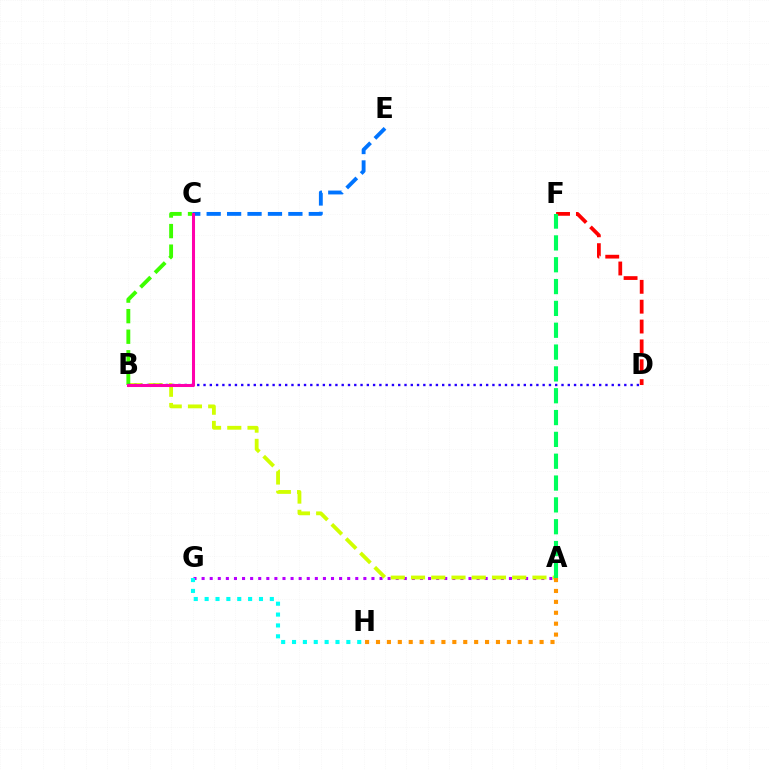{('A', 'G'): [{'color': '#b900ff', 'line_style': 'dotted', 'thickness': 2.2}], ('A', 'B'): [{'color': '#d1ff00', 'line_style': 'dashed', 'thickness': 2.75}], ('B', 'C'): [{'color': '#3dff00', 'line_style': 'dashed', 'thickness': 2.79}, {'color': '#ff00ac', 'line_style': 'solid', 'thickness': 2.19}], ('B', 'D'): [{'color': '#2500ff', 'line_style': 'dotted', 'thickness': 1.71}], ('D', 'F'): [{'color': '#ff0000', 'line_style': 'dashed', 'thickness': 2.7}], ('G', 'H'): [{'color': '#00fff6', 'line_style': 'dotted', 'thickness': 2.95}], ('C', 'E'): [{'color': '#0074ff', 'line_style': 'dashed', 'thickness': 2.77}], ('A', 'H'): [{'color': '#ff9400', 'line_style': 'dotted', 'thickness': 2.96}], ('A', 'F'): [{'color': '#00ff5c', 'line_style': 'dashed', 'thickness': 2.97}]}